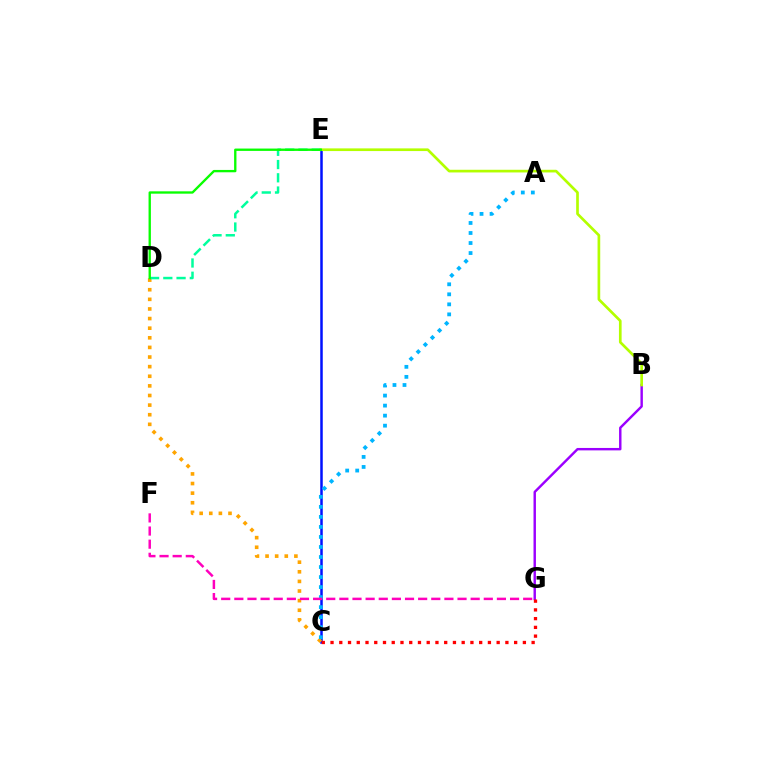{('C', 'E'): [{'color': '#0010ff', 'line_style': 'solid', 'thickness': 1.8}], ('B', 'G'): [{'color': '#9b00ff', 'line_style': 'solid', 'thickness': 1.75}], ('C', 'D'): [{'color': '#ffa500', 'line_style': 'dotted', 'thickness': 2.61}], ('D', 'E'): [{'color': '#00ff9d', 'line_style': 'dashed', 'thickness': 1.8}, {'color': '#08ff00', 'line_style': 'solid', 'thickness': 1.69}], ('C', 'G'): [{'color': '#ff0000', 'line_style': 'dotted', 'thickness': 2.38}], ('A', 'C'): [{'color': '#00b5ff', 'line_style': 'dotted', 'thickness': 2.72}], ('F', 'G'): [{'color': '#ff00bd', 'line_style': 'dashed', 'thickness': 1.78}], ('B', 'E'): [{'color': '#b3ff00', 'line_style': 'solid', 'thickness': 1.93}]}